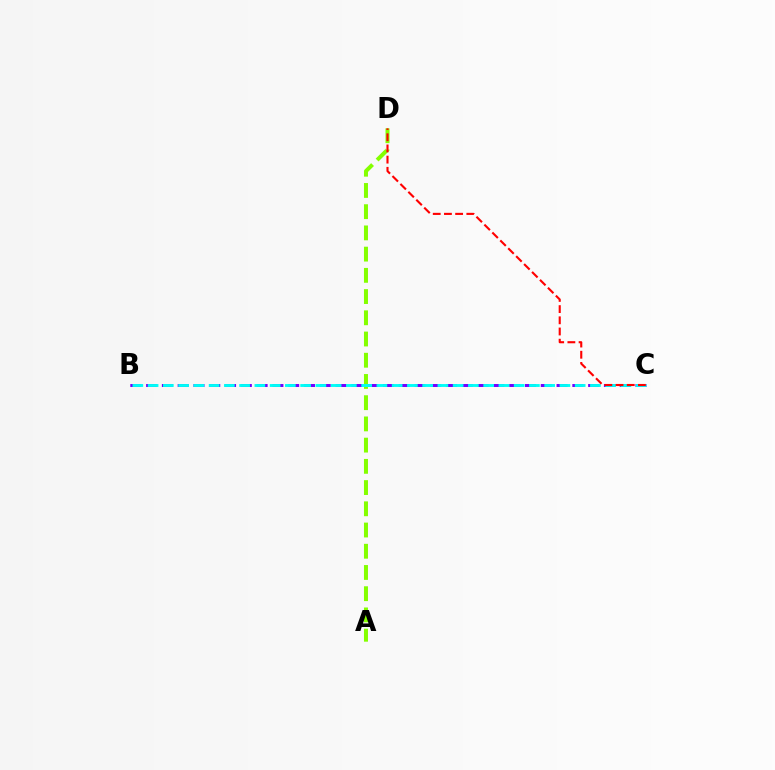{('B', 'C'): [{'color': '#7200ff', 'line_style': 'dashed', 'thickness': 2.14}, {'color': '#00fff6', 'line_style': 'dashed', 'thickness': 2.07}], ('A', 'D'): [{'color': '#84ff00', 'line_style': 'dashed', 'thickness': 2.88}], ('C', 'D'): [{'color': '#ff0000', 'line_style': 'dashed', 'thickness': 1.52}]}